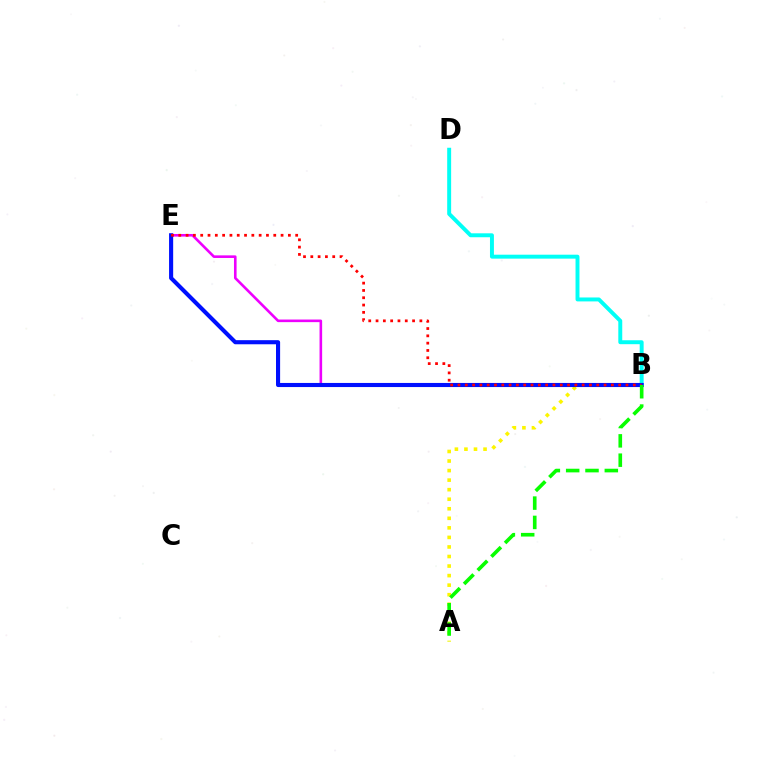{('B', 'E'): [{'color': '#ee00ff', 'line_style': 'solid', 'thickness': 1.88}, {'color': '#0010ff', 'line_style': 'solid', 'thickness': 2.95}, {'color': '#ff0000', 'line_style': 'dotted', 'thickness': 1.98}], ('B', 'D'): [{'color': '#00fff6', 'line_style': 'solid', 'thickness': 2.84}], ('A', 'B'): [{'color': '#fcf500', 'line_style': 'dotted', 'thickness': 2.59}, {'color': '#08ff00', 'line_style': 'dashed', 'thickness': 2.63}]}